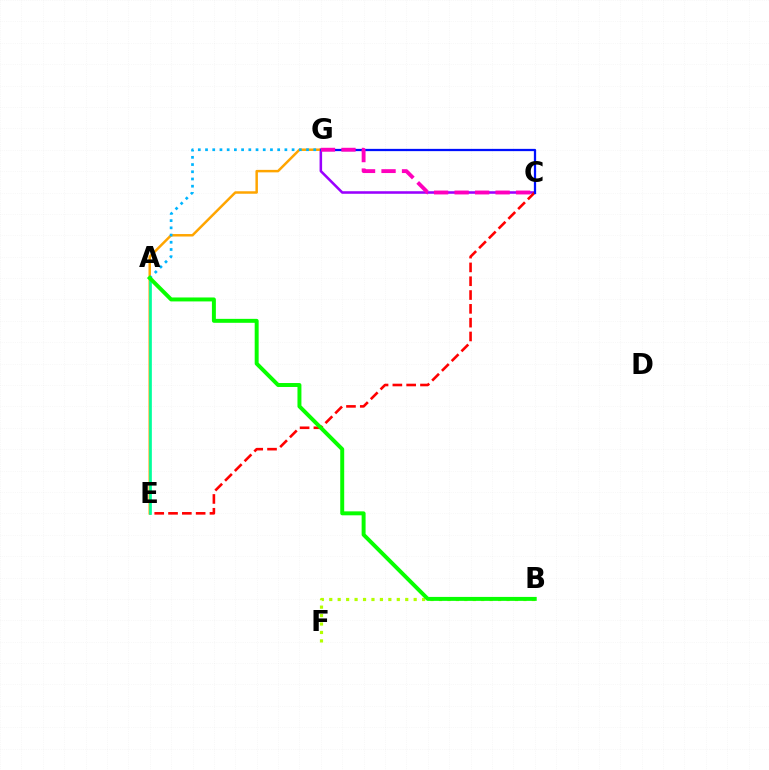{('C', 'G'): [{'color': '#9b00ff', 'line_style': 'solid', 'thickness': 1.84}, {'color': '#0010ff', 'line_style': 'solid', 'thickness': 1.63}, {'color': '#ff00bd', 'line_style': 'dashed', 'thickness': 2.78}], ('E', 'G'): [{'color': '#ffa500', 'line_style': 'solid', 'thickness': 1.79}], ('C', 'E'): [{'color': '#ff0000', 'line_style': 'dashed', 'thickness': 1.88}], ('A', 'G'): [{'color': '#00b5ff', 'line_style': 'dotted', 'thickness': 1.96}], ('A', 'E'): [{'color': '#00ff9d', 'line_style': 'solid', 'thickness': 1.94}], ('B', 'F'): [{'color': '#b3ff00', 'line_style': 'dotted', 'thickness': 2.29}], ('A', 'B'): [{'color': '#08ff00', 'line_style': 'solid', 'thickness': 2.85}]}